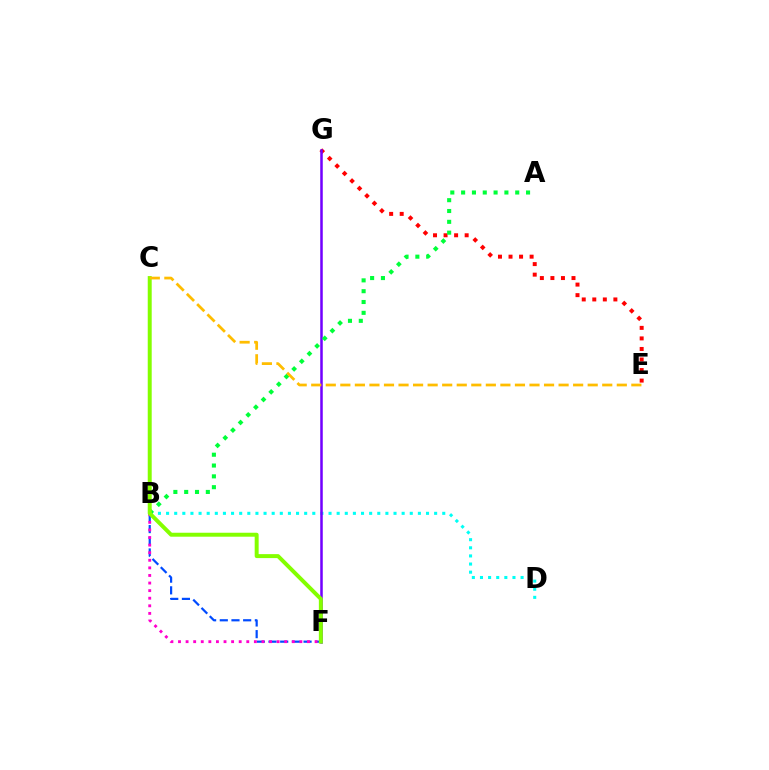{('B', 'F'): [{'color': '#004bff', 'line_style': 'dashed', 'thickness': 1.59}, {'color': '#ff00cf', 'line_style': 'dotted', 'thickness': 2.06}], ('E', 'G'): [{'color': '#ff0000', 'line_style': 'dotted', 'thickness': 2.87}], ('B', 'D'): [{'color': '#00fff6', 'line_style': 'dotted', 'thickness': 2.21}], ('F', 'G'): [{'color': '#7200ff', 'line_style': 'solid', 'thickness': 1.82}], ('A', 'B'): [{'color': '#00ff39', 'line_style': 'dotted', 'thickness': 2.94}], ('C', 'F'): [{'color': '#84ff00', 'line_style': 'solid', 'thickness': 2.85}], ('C', 'E'): [{'color': '#ffbd00', 'line_style': 'dashed', 'thickness': 1.98}]}